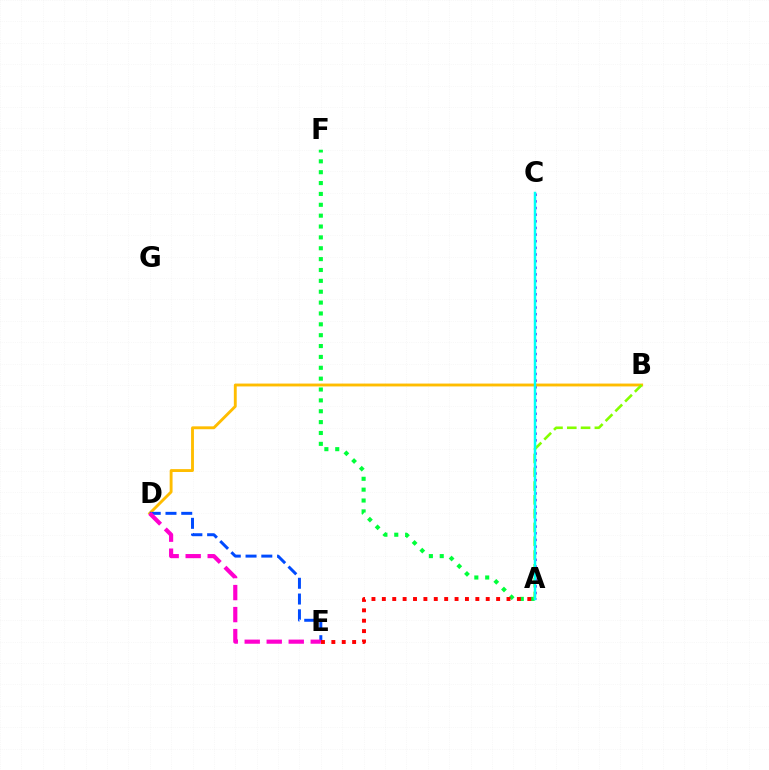{('A', 'F'): [{'color': '#00ff39', 'line_style': 'dotted', 'thickness': 2.95}], ('A', 'C'): [{'color': '#7200ff', 'line_style': 'dotted', 'thickness': 1.8}, {'color': '#00fff6', 'line_style': 'solid', 'thickness': 1.8}], ('B', 'D'): [{'color': '#ffbd00', 'line_style': 'solid', 'thickness': 2.07}], ('D', 'E'): [{'color': '#004bff', 'line_style': 'dashed', 'thickness': 2.14}, {'color': '#ff00cf', 'line_style': 'dashed', 'thickness': 2.99}], ('A', 'B'): [{'color': '#84ff00', 'line_style': 'dashed', 'thickness': 1.87}], ('A', 'E'): [{'color': '#ff0000', 'line_style': 'dotted', 'thickness': 2.82}]}